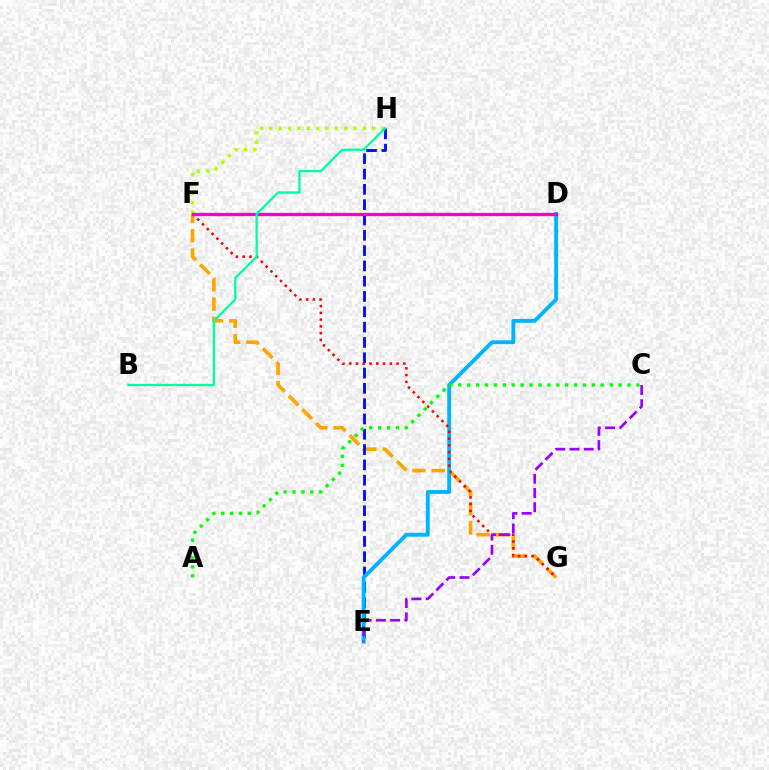{('F', 'G'): [{'color': '#ffa500', 'line_style': 'dashed', 'thickness': 2.62}, {'color': '#ff0000', 'line_style': 'dotted', 'thickness': 1.84}], ('F', 'H'): [{'color': '#b3ff00', 'line_style': 'dotted', 'thickness': 2.54}], ('E', 'H'): [{'color': '#0010ff', 'line_style': 'dashed', 'thickness': 2.08}], ('D', 'E'): [{'color': '#00b5ff', 'line_style': 'solid', 'thickness': 2.78}], ('D', 'F'): [{'color': '#ff00bd', 'line_style': 'solid', 'thickness': 2.39}], ('A', 'C'): [{'color': '#08ff00', 'line_style': 'dotted', 'thickness': 2.42}], ('C', 'E'): [{'color': '#9b00ff', 'line_style': 'dashed', 'thickness': 1.93}], ('B', 'H'): [{'color': '#00ff9d', 'line_style': 'solid', 'thickness': 1.65}]}